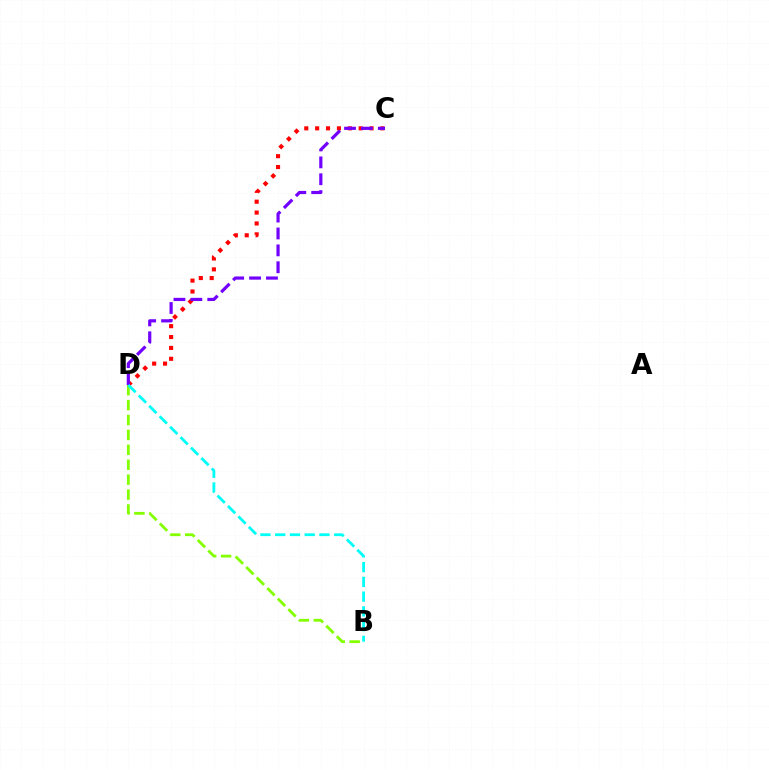{('B', 'D'): [{'color': '#84ff00', 'line_style': 'dashed', 'thickness': 2.03}, {'color': '#00fff6', 'line_style': 'dashed', 'thickness': 2.0}], ('C', 'D'): [{'color': '#ff0000', 'line_style': 'dotted', 'thickness': 2.96}, {'color': '#7200ff', 'line_style': 'dashed', 'thickness': 2.29}]}